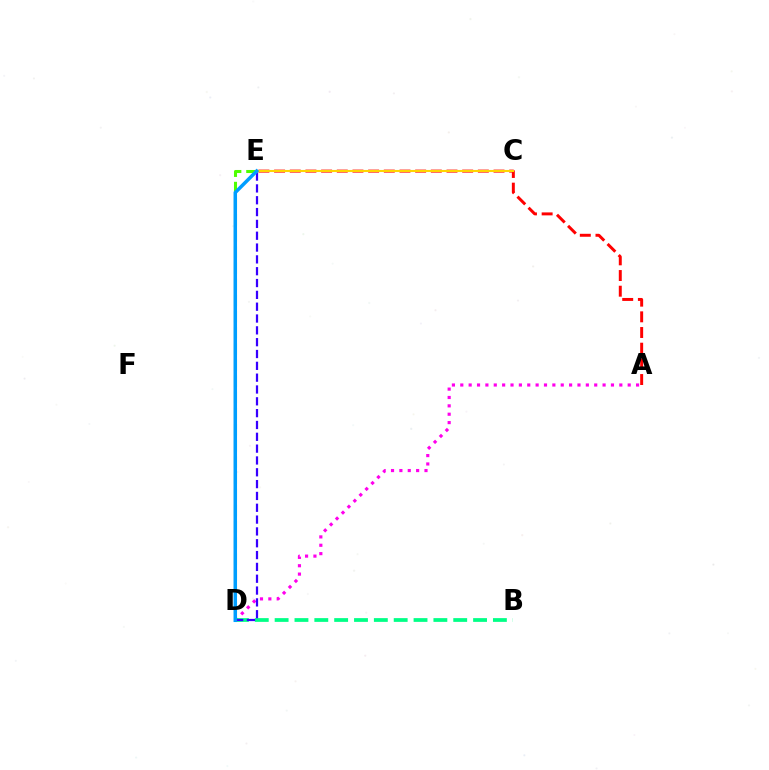{('A', 'D'): [{'color': '#ff00ed', 'line_style': 'dotted', 'thickness': 2.27}], ('B', 'D'): [{'color': '#00ff86', 'line_style': 'dashed', 'thickness': 2.7}], ('A', 'E'): [{'color': '#ff0000', 'line_style': 'dashed', 'thickness': 2.13}], ('D', 'E'): [{'color': '#3700ff', 'line_style': 'dashed', 'thickness': 1.61}, {'color': '#4fff00', 'line_style': 'dashed', 'thickness': 2.19}, {'color': '#009eff', 'line_style': 'solid', 'thickness': 2.52}], ('C', 'E'): [{'color': '#ffd500', 'line_style': 'solid', 'thickness': 1.5}]}